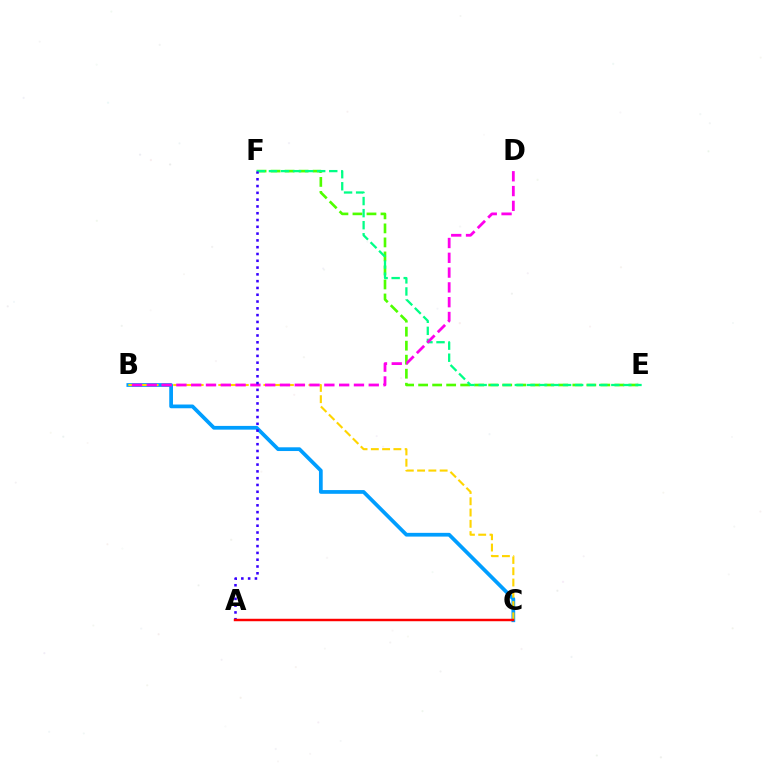{('B', 'C'): [{'color': '#009eff', 'line_style': 'solid', 'thickness': 2.69}, {'color': '#ffd500', 'line_style': 'dashed', 'thickness': 1.53}], ('E', 'F'): [{'color': '#4fff00', 'line_style': 'dashed', 'thickness': 1.9}, {'color': '#00ff86', 'line_style': 'dashed', 'thickness': 1.64}], ('B', 'D'): [{'color': '#ff00ed', 'line_style': 'dashed', 'thickness': 2.01}], ('A', 'F'): [{'color': '#3700ff', 'line_style': 'dotted', 'thickness': 1.85}], ('A', 'C'): [{'color': '#ff0000', 'line_style': 'solid', 'thickness': 1.76}]}